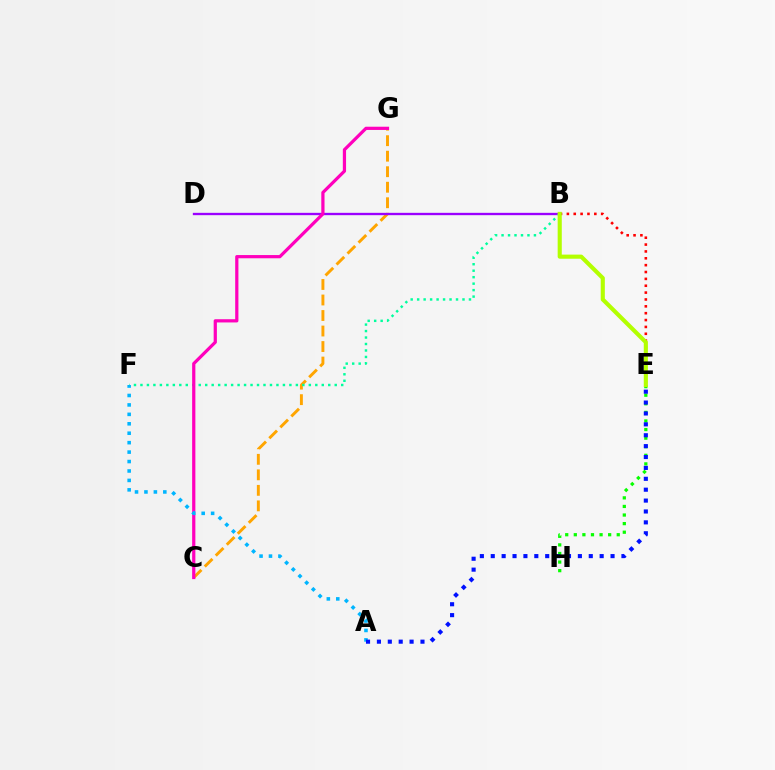{('C', 'G'): [{'color': '#ffa500', 'line_style': 'dashed', 'thickness': 2.11}, {'color': '#ff00bd', 'line_style': 'solid', 'thickness': 2.32}], ('E', 'H'): [{'color': '#08ff00', 'line_style': 'dotted', 'thickness': 2.33}], ('B', 'D'): [{'color': '#9b00ff', 'line_style': 'solid', 'thickness': 1.68}], ('B', 'F'): [{'color': '#00ff9d', 'line_style': 'dotted', 'thickness': 1.76}], ('B', 'E'): [{'color': '#ff0000', 'line_style': 'dotted', 'thickness': 1.86}, {'color': '#b3ff00', 'line_style': 'solid', 'thickness': 2.96}], ('A', 'F'): [{'color': '#00b5ff', 'line_style': 'dotted', 'thickness': 2.56}], ('A', 'E'): [{'color': '#0010ff', 'line_style': 'dotted', 'thickness': 2.96}]}